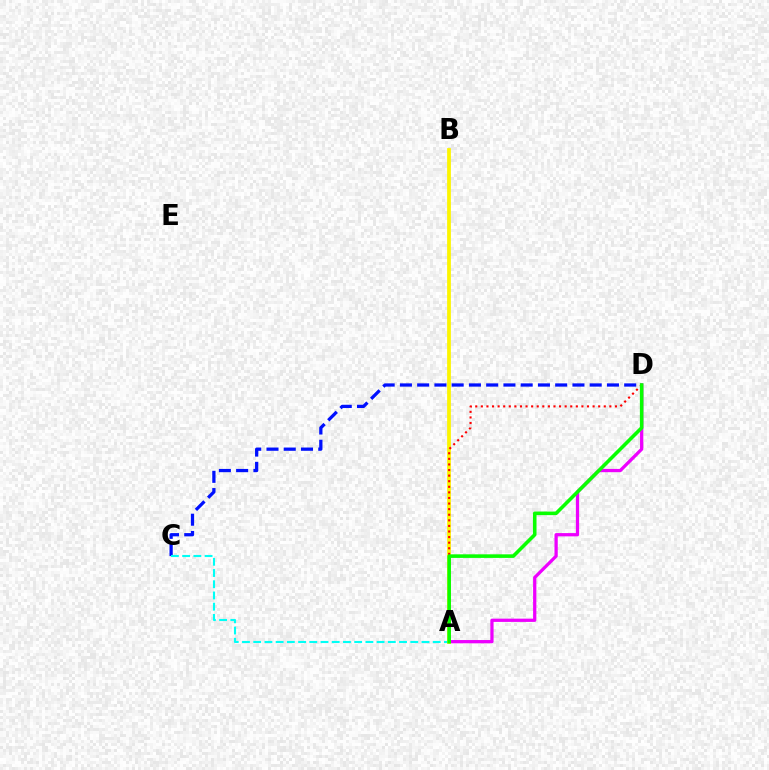{('A', 'D'): [{'color': '#ee00ff', 'line_style': 'solid', 'thickness': 2.35}, {'color': '#ff0000', 'line_style': 'dotted', 'thickness': 1.52}, {'color': '#08ff00', 'line_style': 'solid', 'thickness': 2.57}], ('C', 'D'): [{'color': '#0010ff', 'line_style': 'dashed', 'thickness': 2.34}], ('A', 'C'): [{'color': '#00fff6', 'line_style': 'dashed', 'thickness': 1.52}], ('A', 'B'): [{'color': '#fcf500', 'line_style': 'solid', 'thickness': 2.7}]}